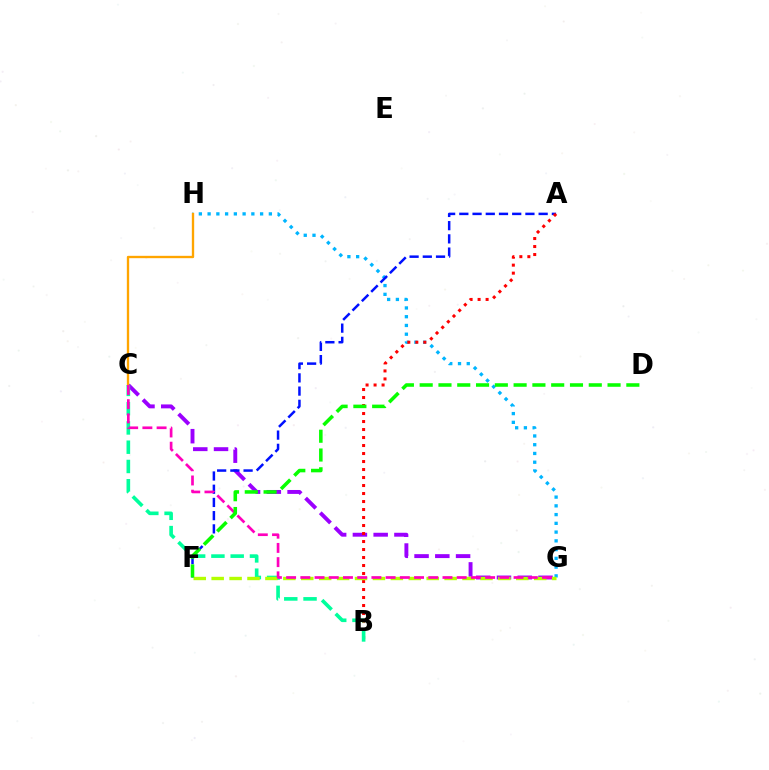{('C', 'G'): [{'color': '#9b00ff', 'line_style': 'dashed', 'thickness': 2.82}, {'color': '#ff00bd', 'line_style': 'dashed', 'thickness': 1.93}], ('G', 'H'): [{'color': '#00b5ff', 'line_style': 'dotted', 'thickness': 2.38}], ('A', 'F'): [{'color': '#0010ff', 'line_style': 'dashed', 'thickness': 1.8}], ('C', 'H'): [{'color': '#ffa500', 'line_style': 'solid', 'thickness': 1.69}], ('A', 'B'): [{'color': '#ff0000', 'line_style': 'dotted', 'thickness': 2.17}], ('B', 'C'): [{'color': '#00ff9d', 'line_style': 'dashed', 'thickness': 2.62}], ('F', 'G'): [{'color': '#b3ff00', 'line_style': 'dashed', 'thickness': 2.43}], ('D', 'F'): [{'color': '#08ff00', 'line_style': 'dashed', 'thickness': 2.55}]}